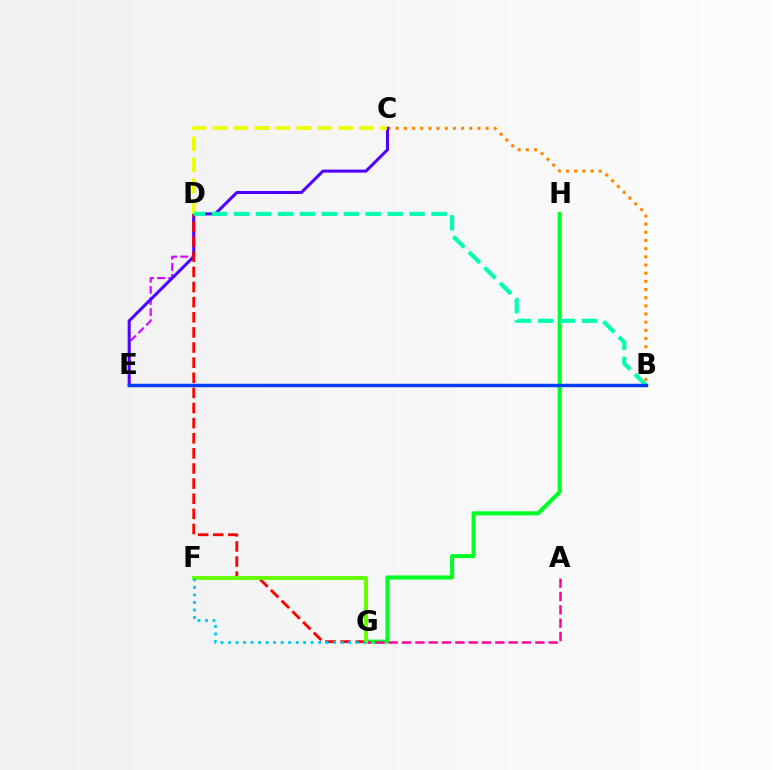{('D', 'E'): [{'color': '#d600ff', 'line_style': 'dashed', 'thickness': 1.51}], ('G', 'H'): [{'color': '#00ff27', 'line_style': 'solid', 'thickness': 2.95}], ('B', 'C'): [{'color': '#ff8800', 'line_style': 'dotted', 'thickness': 2.22}], ('C', 'E'): [{'color': '#4f00ff', 'line_style': 'solid', 'thickness': 2.19}], ('D', 'G'): [{'color': '#ff0000', 'line_style': 'dashed', 'thickness': 2.05}], ('A', 'G'): [{'color': '#ff00a0', 'line_style': 'dashed', 'thickness': 1.81}], ('C', 'D'): [{'color': '#eeff00', 'line_style': 'dashed', 'thickness': 2.84}], ('B', 'D'): [{'color': '#00ffaf', 'line_style': 'dashed', 'thickness': 2.98}], ('F', 'G'): [{'color': '#66ff00', 'line_style': 'solid', 'thickness': 2.84}, {'color': '#00c7ff', 'line_style': 'dotted', 'thickness': 2.04}], ('B', 'E'): [{'color': '#003fff', 'line_style': 'solid', 'thickness': 2.49}]}